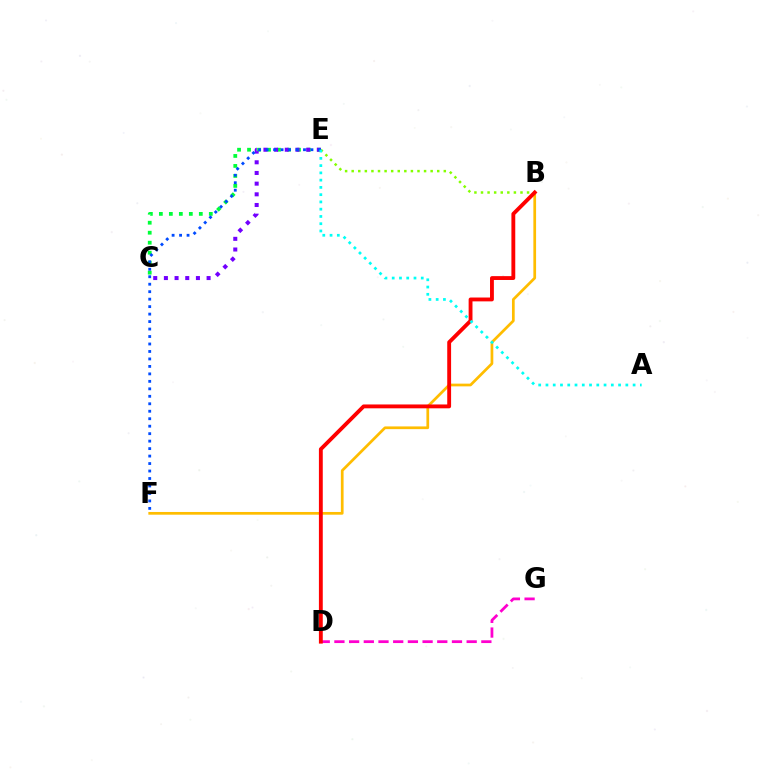{('D', 'G'): [{'color': '#ff00cf', 'line_style': 'dashed', 'thickness': 2.0}], ('B', 'E'): [{'color': '#84ff00', 'line_style': 'dotted', 'thickness': 1.79}], ('C', 'E'): [{'color': '#00ff39', 'line_style': 'dotted', 'thickness': 2.71}, {'color': '#7200ff', 'line_style': 'dotted', 'thickness': 2.9}], ('B', 'F'): [{'color': '#ffbd00', 'line_style': 'solid', 'thickness': 1.96}], ('B', 'D'): [{'color': '#ff0000', 'line_style': 'solid', 'thickness': 2.77}], ('E', 'F'): [{'color': '#004bff', 'line_style': 'dotted', 'thickness': 2.03}], ('A', 'E'): [{'color': '#00fff6', 'line_style': 'dotted', 'thickness': 1.97}]}